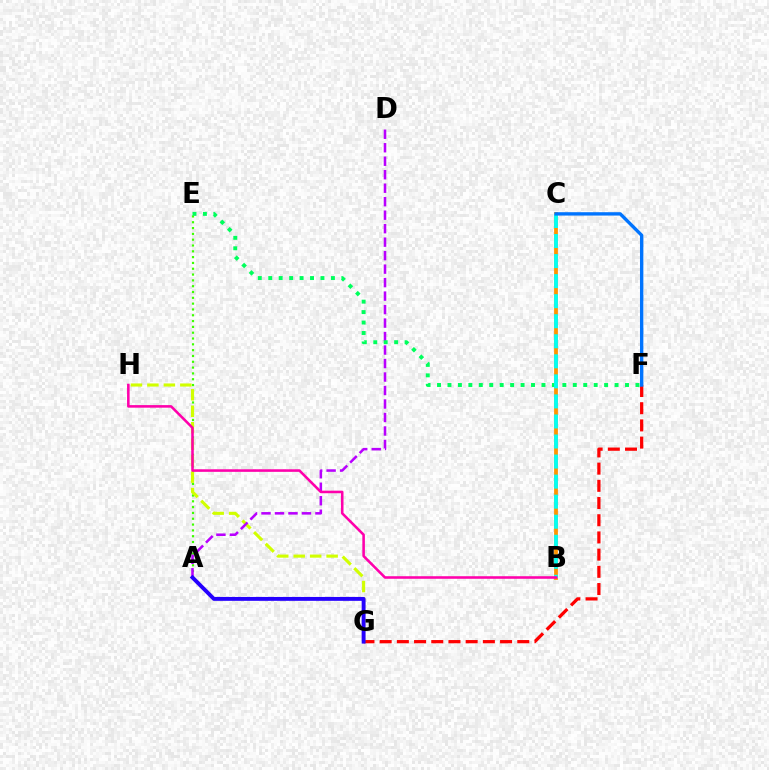{('F', 'G'): [{'color': '#ff0000', 'line_style': 'dashed', 'thickness': 2.34}], ('A', 'E'): [{'color': '#3dff00', 'line_style': 'dotted', 'thickness': 1.58}], ('G', 'H'): [{'color': '#d1ff00', 'line_style': 'dashed', 'thickness': 2.24}], ('B', 'C'): [{'color': '#ff9400', 'line_style': 'solid', 'thickness': 2.72}, {'color': '#00fff6', 'line_style': 'dashed', 'thickness': 2.72}], ('A', 'D'): [{'color': '#b900ff', 'line_style': 'dashed', 'thickness': 1.83}], ('E', 'F'): [{'color': '#00ff5c', 'line_style': 'dotted', 'thickness': 2.84}], ('B', 'H'): [{'color': '#ff00ac', 'line_style': 'solid', 'thickness': 1.85}], ('A', 'G'): [{'color': '#2500ff', 'line_style': 'solid', 'thickness': 2.8}], ('C', 'F'): [{'color': '#0074ff', 'line_style': 'solid', 'thickness': 2.42}]}